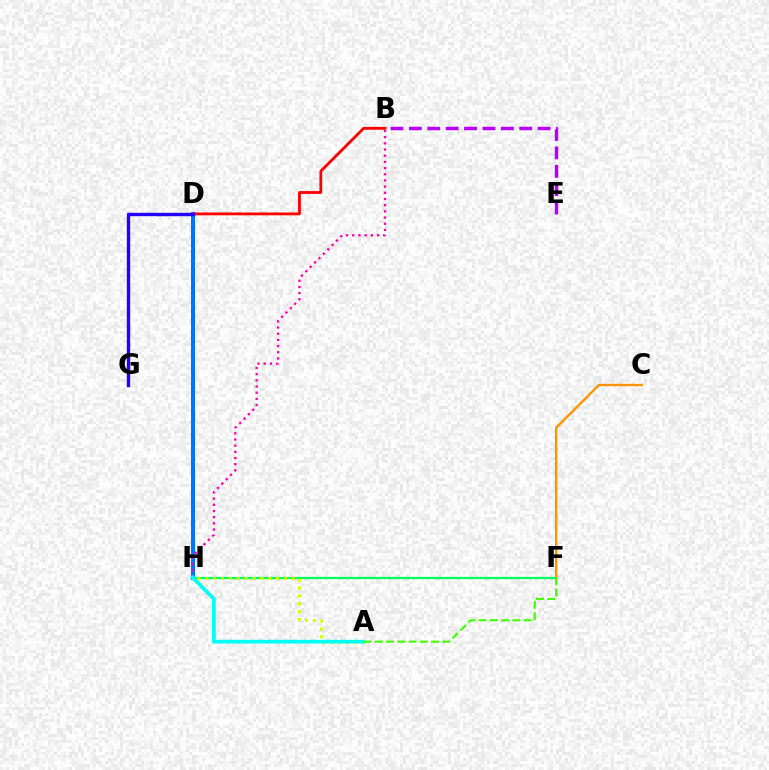{('D', 'H'): [{'color': '#0074ff', 'line_style': 'solid', 'thickness': 2.91}], ('B', 'D'): [{'color': '#ff0000', 'line_style': 'solid', 'thickness': 2.02}], ('F', 'H'): [{'color': '#00ff5c', 'line_style': 'solid', 'thickness': 1.62}], ('B', 'E'): [{'color': '#b900ff', 'line_style': 'dashed', 'thickness': 2.5}], ('C', 'F'): [{'color': '#ff9400', 'line_style': 'solid', 'thickness': 1.71}], ('B', 'H'): [{'color': '#ff00ac', 'line_style': 'dotted', 'thickness': 1.68}], ('A', 'H'): [{'color': '#d1ff00', 'line_style': 'dotted', 'thickness': 2.14}, {'color': '#00fff6', 'line_style': 'solid', 'thickness': 2.68}], ('D', 'G'): [{'color': '#2500ff', 'line_style': 'solid', 'thickness': 2.44}], ('A', 'F'): [{'color': '#3dff00', 'line_style': 'dashed', 'thickness': 1.53}]}